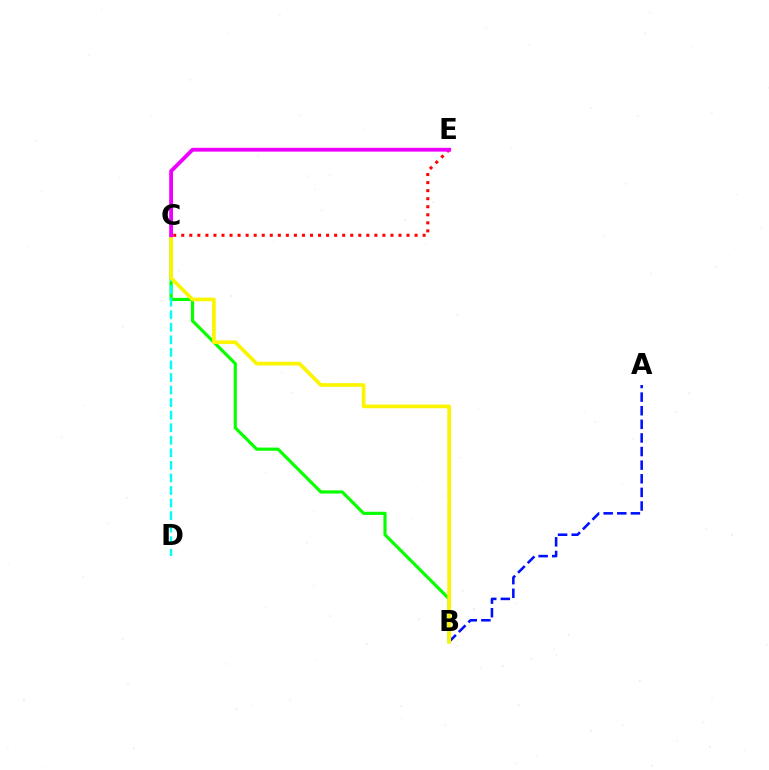{('A', 'B'): [{'color': '#0010ff', 'line_style': 'dashed', 'thickness': 1.85}], ('C', 'E'): [{'color': '#ff0000', 'line_style': 'dotted', 'thickness': 2.19}, {'color': '#ee00ff', 'line_style': 'solid', 'thickness': 2.75}], ('B', 'C'): [{'color': '#08ff00', 'line_style': 'solid', 'thickness': 2.28}, {'color': '#fcf500', 'line_style': 'solid', 'thickness': 2.65}], ('C', 'D'): [{'color': '#00fff6', 'line_style': 'dashed', 'thickness': 1.71}]}